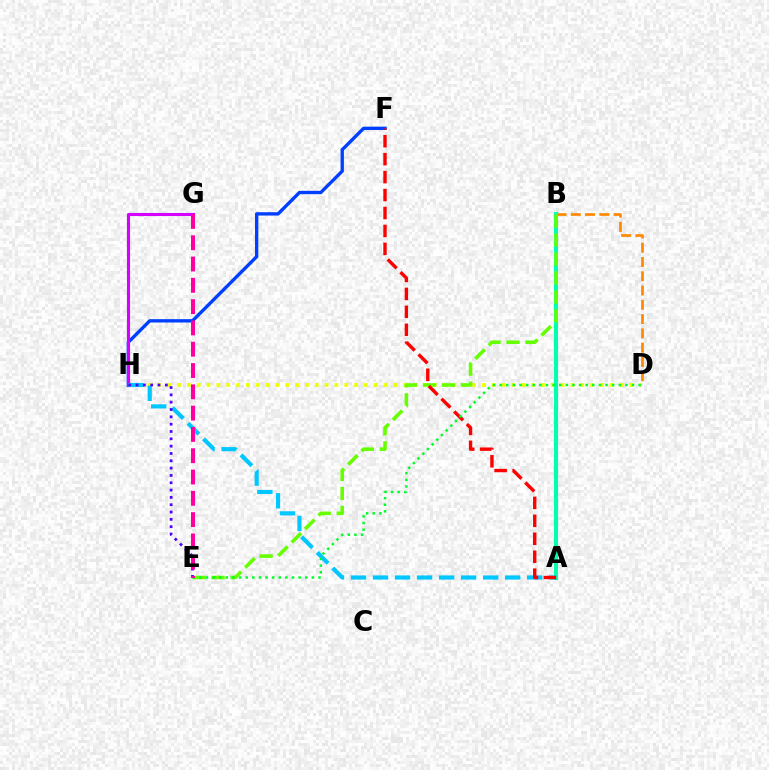{('B', 'D'): [{'color': '#ff8800', 'line_style': 'dashed', 'thickness': 1.94}], ('D', 'H'): [{'color': '#eeff00', 'line_style': 'dotted', 'thickness': 2.67}], ('A', 'B'): [{'color': '#00ffaf', 'line_style': 'solid', 'thickness': 2.94}], ('B', 'E'): [{'color': '#66ff00', 'line_style': 'dashed', 'thickness': 2.58}], ('F', 'H'): [{'color': '#003fff', 'line_style': 'solid', 'thickness': 2.42}], ('G', 'H'): [{'color': '#d600ff', 'line_style': 'solid', 'thickness': 2.23}], ('A', 'H'): [{'color': '#00c7ff', 'line_style': 'dashed', 'thickness': 2.99}], ('E', 'H'): [{'color': '#4f00ff', 'line_style': 'dotted', 'thickness': 1.99}], ('A', 'F'): [{'color': '#ff0000', 'line_style': 'dashed', 'thickness': 2.44}], ('D', 'E'): [{'color': '#00ff27', 'line_style': 'dotted', 'thickness': 1.8}], ('E', 'G'): [{'color': '#ff00a0', 'line_style': 'dashed', 'thickness': 2.89}]}